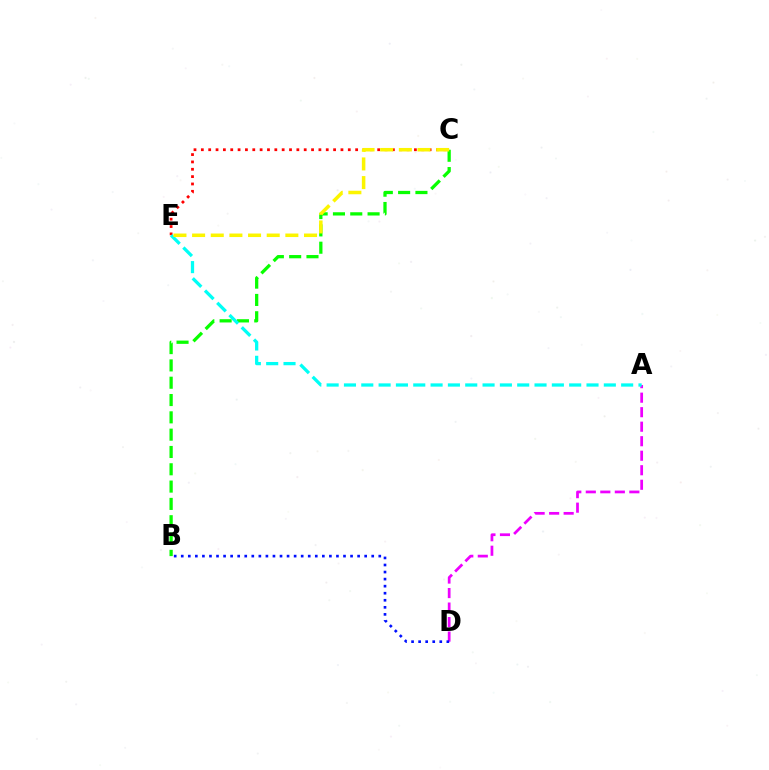{('B', 'C'): [{'color': '#08ff00', 'line_style': 'dashed', 'thickness': 2.35}], ('C', 'E'): [{'color': '#ff0000', 'line_style': 'dotted', 'thickness': 2.0}, {'color': '#fcf500', 'line_style': 'dashed', 'thickness': 2.53}], ('A', 'D'): [{'color': '#ee00ff', 'line_style': 'dashed', 'thickness': 1.97}], ('A', 'E'): [{'color': '#00fff6', 'line_style': 'dashed', 'thickness': 2.35}], ('B', 'D'): [{'color': '#0010ff', 'line_style': 'dotted', 'thickness': 1.92}]}